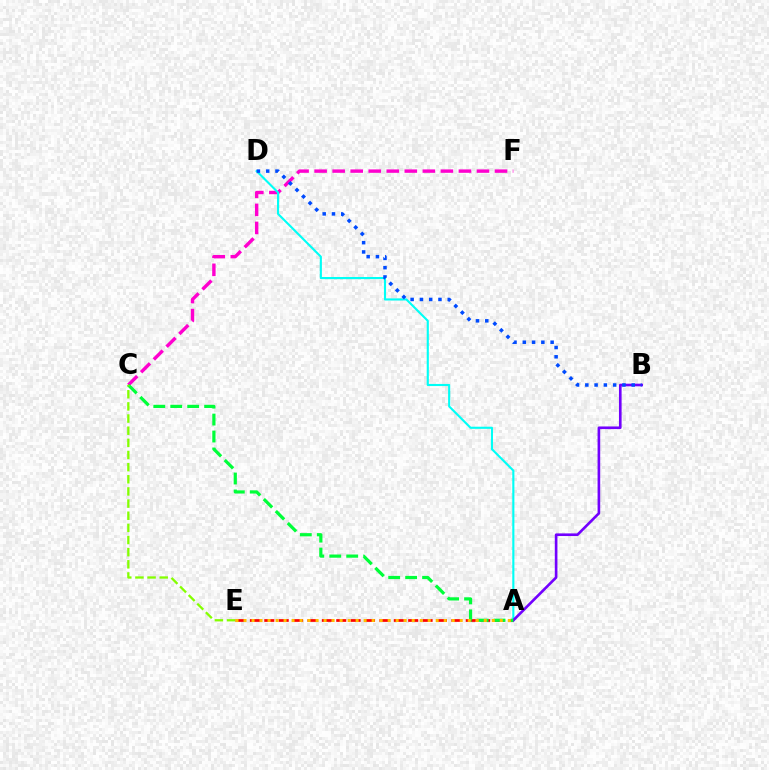{('C', 'F'): [{'color': '#ff00cf', 'line_style': 'dashed', 'thickness': 2.45}], ('A', 'D'): [{'color': '#00fff6', 'line_style': 'solid', 'thickness': 1.53}], ('A', 'E'): [{'color': '#ff0000', 'line_style': 'dashed', 'thickness': 1.95}, {'color': '#ffbd00', 'line_style': 'dotted', 'thickness': 2.18}], ('A', 'B'): [{'color': '#7200ff', 'line_style': 'solid', 'thickness': 1.9}], ('B', 'D'): [{'color': '#004bff', 'line_style': 'dotted', 'thickness': 2.52}], ('A', 'C'): [{'color': '#00ff39', 'line_style': 'dashed', 'thickness': 2.3}], ('C', 'E'): [{'color': '#84ff00', 'line_style': 'dashed', 'thickness': 1.65}]}